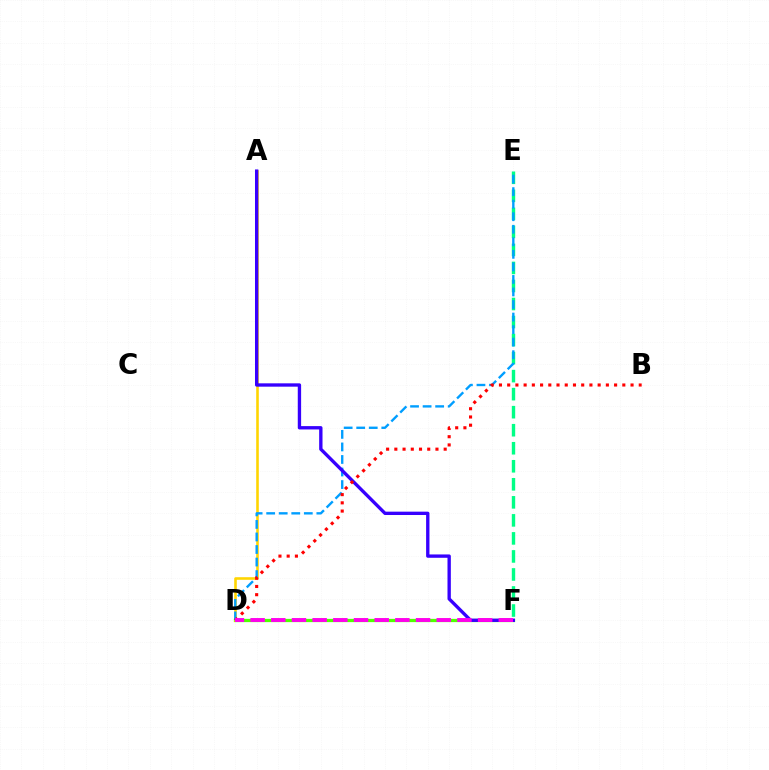{('D', 'F'): [{'color': '#4fff00', 'line_style': 'solid', 'thickness': 2.35}, {'color': '#ff00ed', 'line_style': 'dashed', 'thickness': 2.81}], ('A', 'D'): [{'color': '#ffd500', 'line_style': 'solid', 'thickness': 1.87}], ('E', 'F'): [{'color': '#00ff86', 'line_style': 'dashed', 'thickness': 2.45}], ('D', 'E'): [{'color': '#009eff', 'line_style': 'dashed', 'thickness': 1.7}], ('A', 'F'): [{'color': '#3700ff', 'line_style': 'solid', 'thickness': 2.41}], ('B', 'D'): [{'color': '#ff0000', 'line_style': 'dotted', 'thickness': 2.23}]}